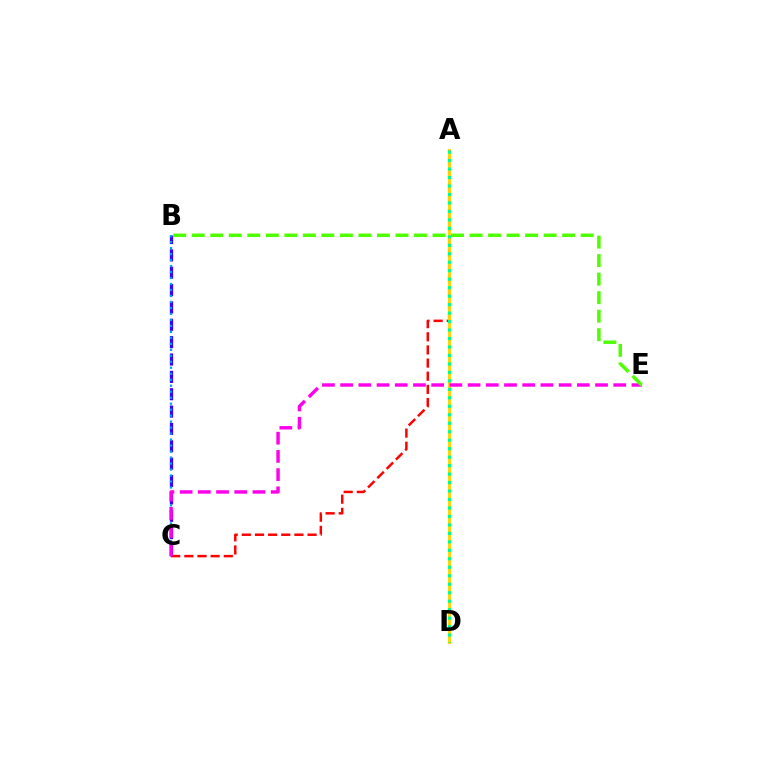{('B', 'C'): [{'color': '#3700ff', 'line_style': 'dashed', 'thickness': 2.36}, {'color': '#009eff', 'line_style': 'dotted', 'thickness': 1.63}], ('A', 'C'): [{'color': '#ff0000', 'line_style': 'dashed', 'thickness': 1.79}], ('A', 'D'): [{'color': '#ffd500', 'line_style': 'solid', 'thickness': 2.07}, {'color': '#00ff86', 'line_style': 'dotted', 'thickness': 2.3}], ('C', 'E'): [{'color': '#ff00ed', 'line_style': 'dashed', 'thickness': 2.47}], ('B', 'E'): [{'color': '#4fff00', 'line_style': 'dashed', 'thickness': 2.52}]}